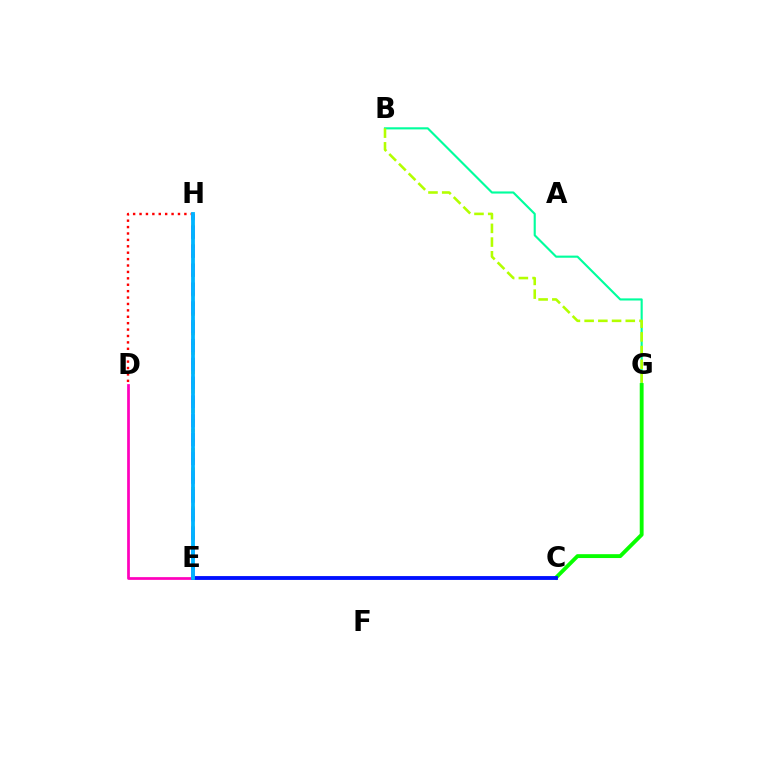{('B', 'G'): [{'color': '#00ff9d', 'line_style': 'solid', 'thickness': 1.53}, {'color': '#b3ff00', 'line_style': 'dashed', 'thickness': 1.86}], ('D', 'E'): [{'color': '#ff00bd', 'line_style': 'solid', 'thickness': 1.96}], ('C', 'G'): [{'color': '#08ff00', 'line_style': 'solid', 'thickness': 2.78}], ('E', 'H'): [{'color': '#ffa500', 'line_style': 'dotted', 'thickness': 2.64}, {'color': '#9b00ff', 'line_style': 'dashed', 'thickness': 2.56}, {'color': '#00b5ff', 'line_style': 'solid', 'thickness': 2.75}], ('C', 'E'): [{'color': '#0010ff', 'line_style': 'solid', 'thickness': 2.77}], ('D', 'H'): [{'color': '#ff0000', 'line_style': 'dotted', 'thickness': 1.74}]}